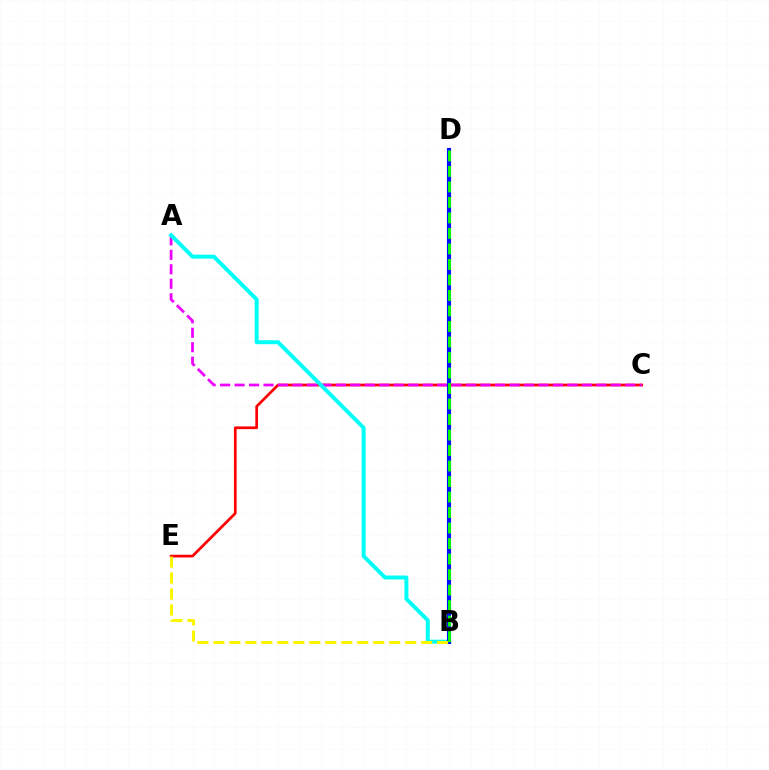{('C', 'E'): [{'color': '#ff0000', 'line_style': 'solid', 'thickness': 1.95}], ('A', 'C'): [{'color': '#ee00ff', 'line_style': 'dashed', 'thickness': 1.97}], ('A', 'B'): [{'color': '#00fff6', 'line_style': 'solid', 'thickness': 2.85}], ('B', 'D'): [{'color': '#0010ff', 'line_style': 'solid', 'thickness': 2.97}, {'color': '#08ff00', 'line_style': 'dashed', 'thickness': 2.11}], ('B', 'E'): [{'color': '#fcf500', 'line_style': 'dashed', 'thickness': 2.17}]}